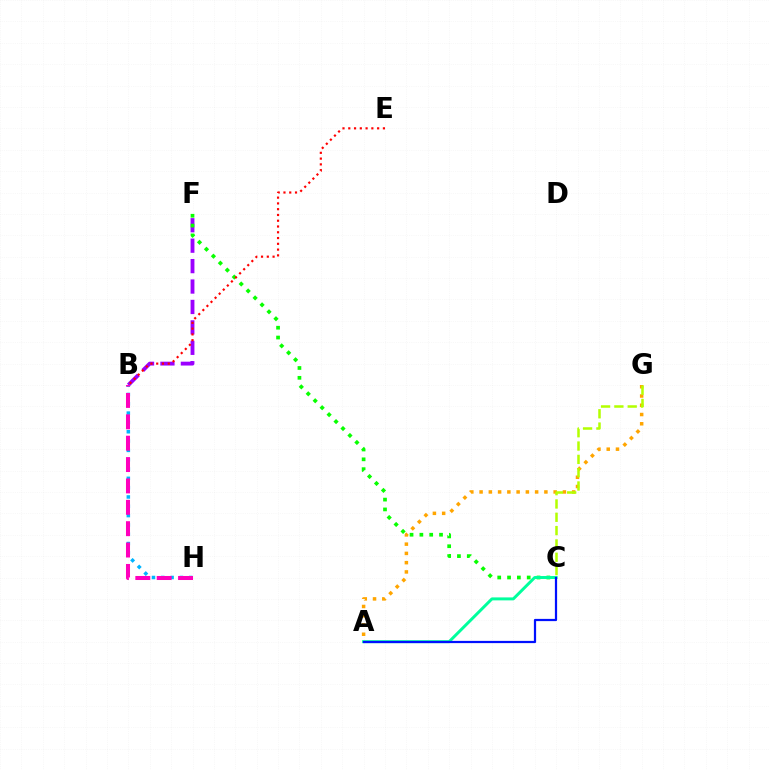{('B', 'F'): [{'color': '#9b00ff', 'line_style': 'dashed', 'thickness': 2.77}], ('A', 'G'): [{'color': '#ffa500', 'line_style': 'dotted', 'thickness': 2.52}], ('C', 'F'): [{'color': '#08ff00', 'line_style': 'dotted', 'thickness': 2.67}], ('A', 'C'): [{'color': '#00ff9d', 'line_style': 'solid', 'thickness': 2.13}, {'color': '#0010ff', 'line_style': 'solid', 'thickness': 1.6}], ('B', 'H'): [{'color': '#00b5ff', 'line_style': 'dotted', 'thickness': 2.53}, {'color': '#ff00bd', 'line_style': 'dashed', 'thickness': 2.9}], ('C', 'G'): [{'color': '#b3ff00', 'line_style': 'dashed', 'thickness': 1.81}], ('B', 'E'): [{'color': '#ff0000', 'line_style': 'dotted', 'thickness': 1.57}]}